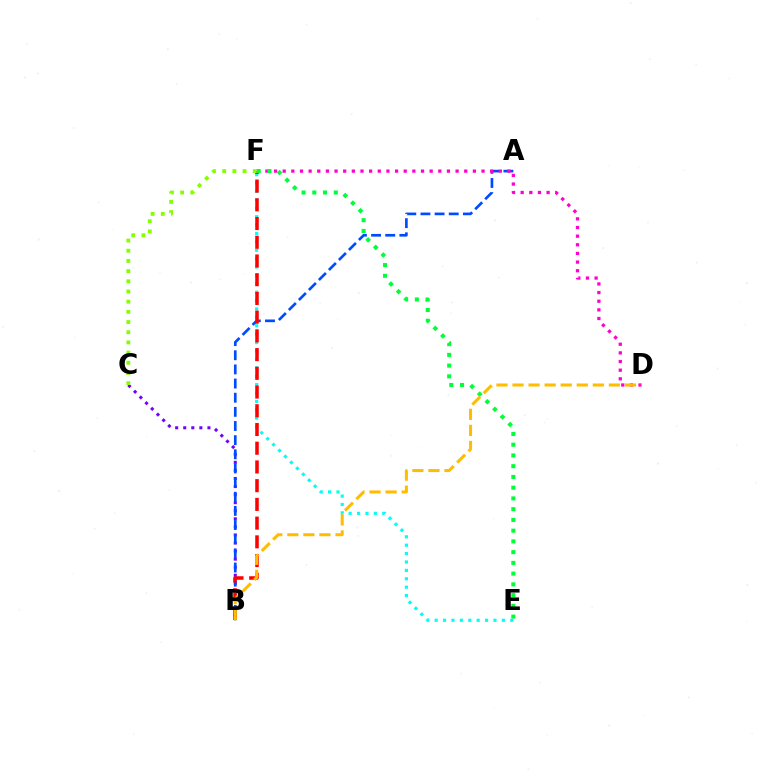{('B', 'C'): [{'color': '#7200ff', 'line_style': 'dotted', 'thickness': 2.19}], ('A', 'B'): [{'color': '#004bff', 'line_style': 'dashed', 'thickness': 1.92}], ('E', 'F'): [{'color': '#00fff6', 'line_style': 'dotted', 'thickness': 2.28}, {'color': '#00ff39', 'line_style': 'dotted', 'thickness': 2.92}], ('D', 'F'): [{'color': '#ff00cf', 'line_style': 'dotted', 'thickness': 2.35}], ('B', 'F'): [{'color': '#ff0000', 'line_style': 'dashed', 'thickness': 2.54}], ('B', 'D'): [{'color': '#ffbd00', 'line_style': 'dashed', 'thickness': 2.18}], ('C', 'F'): [{'color': '#84ff00', 'line_style': 'dotted', 'thickness': 2.77}]}